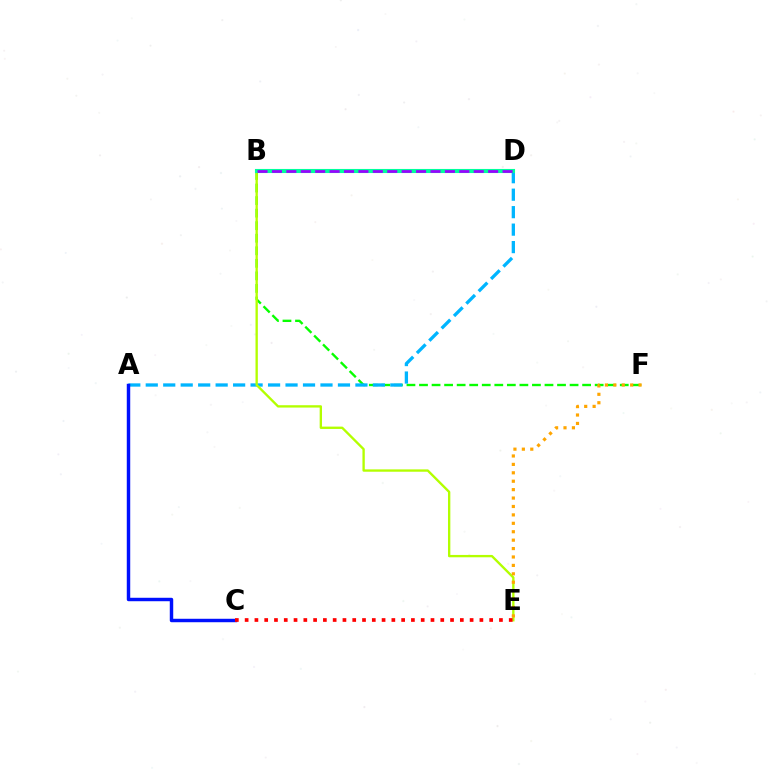{('B', 'F'): [{'color': '#08ff00', 'line_style': 'dashed', 'thickness': 1.7}], ('A', 'D'): [{'color': '#00b5ff', 'line_style': 'dashed', 'thickness': 2.37}], ('A', 'C'): [{'color': '#0010ff', 'line_style': 'solid', 'thickness': 2.48}], ('B', 'E'): [{'color': '#b3ff00', 'line_style': 'solid', 'thickness': 1.69}], ('B', 'D'): [{'color': '#ff00bd', 'line_style': 'solid', 'thickness': 1.93}, {'color': '#00ff9d', 'line_style': 'solid', 'thickness': 2.95}, {'color': '#9b00ff', 'line_style': 'dashed', 'thickness': 1.96}], ('E', 'F'): [{'color': '#ffa500', 'line_style': 'dotted', 'thickness': 2.29}], ('C', 'E'): [{'color': '#ff0000', 'line_style': 'dotted', 'thickness': 2.66}]}